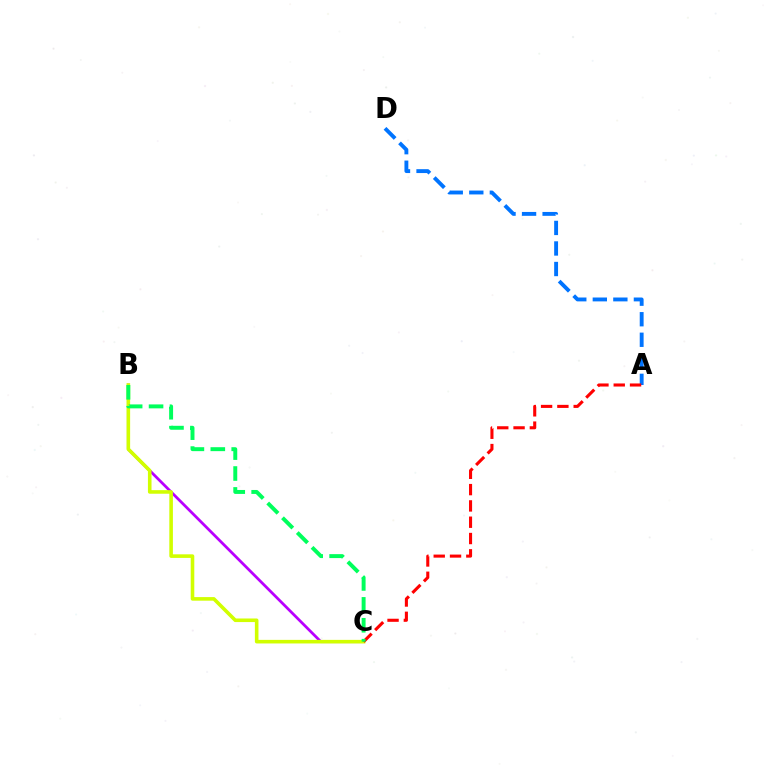{('B', 'C'): [{'color': '#b900ff', 'line_style': 'solid', 'thickness': 1.98}, {'color': '#d1ff00', 'line_style': 'solid', 'thickness': 2.59}, {'color': '#00ff5c', 'line_style': 'dashed', 'thickness': 2.84}], ('A', 'D'): [{'color': '#0074ff', 'line_style': 'dashed', 'thickness': 2.79}], ('A', 'C'): [{'color': '#ff0000', 'line_style': 'dashed', 'thickness': 2.21}]}